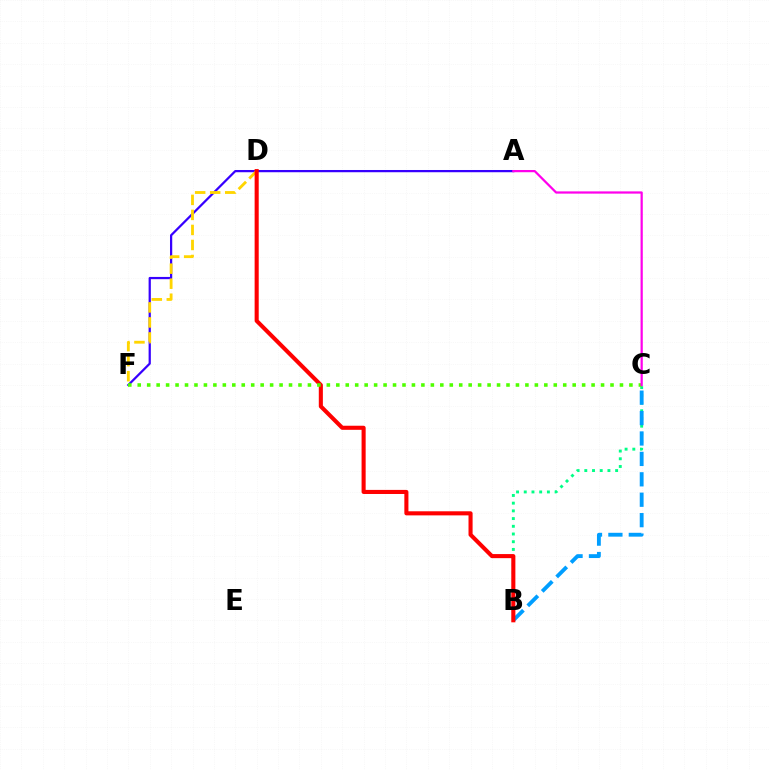{('B', 'C'): [{'color': '#00ff86', 'line_style': 'dotted', 'thickness': 2.1}, {'color': '#009eff', 'line_style': 'dashed', 'thickness': 2.77}], ('A', 'F'): [{'color': '#3700ff', 'line_style': 'solid', 'thickness': 1.61}], ('D', 'F'): [{'color': '#ffd500', 'line_style': 'dashed', 'thickness': 2.04}], ('B', 'D'): [{'color': '#ff0000', 'line_style': 'solid', 'thickness': 2.94}], ('C', 'F'): [{'color': '#4fff00', 'line_style': 'dotted', 'thickness': 2.57}], ('A', 'C'): [{'color': '#ff00ed', 'line_style': 'solid', 'thickness': 1.61}]}